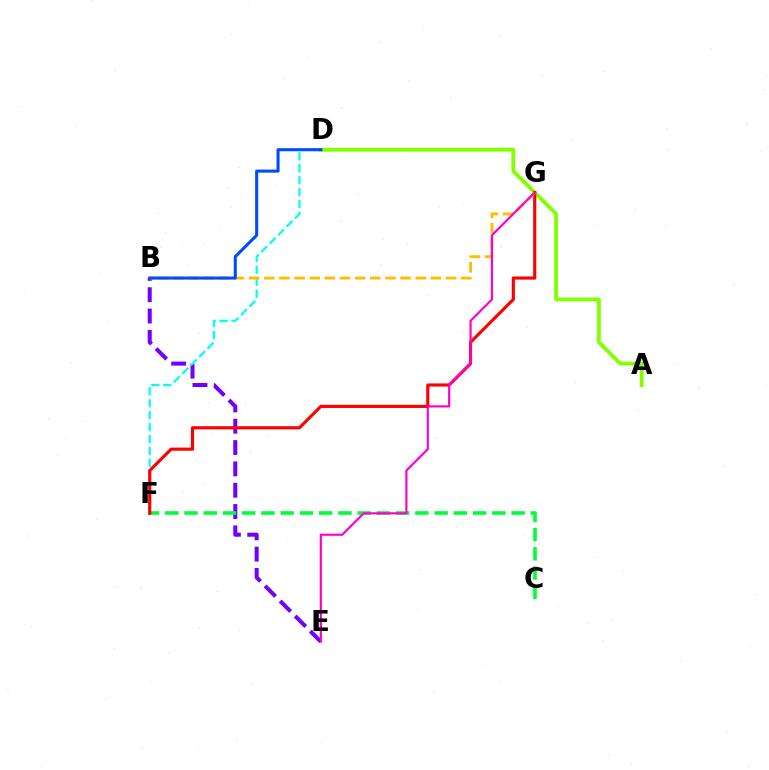{('B', 'E'): [{'color': '#7200ff', 'line_style': 'dashed', 'thickness': 2.9}], ('A', 'D'): [{'color': '#84ff00', 'line_style': 'solid', 'thickness': 2.78}], ('C', 'F'): [{'color': '#00ff39', 'line_style': 'dashed', 'thickness': 2.61}], ('D', 'F'): [{'color': '#00fff6', 'line_style': 'dashed', 'thickness': 1.62}], ('F', 'G'): [{'color': '#ff0000', 'line_style': 'solid', 'thickness': 2.26}], ('B', 'G'): [{'color': '#ffbd00', 'line_style': 'dashed', 'thickness': 2.06}], ('E', 'G'): [{'color': '#ff00cf', 'line_style': 'solid', 'thickness': 1.57}], ('B', 'D'): [{'color': '#004bff', 'line_style': 'solid', 'thickness': 2.21}]}